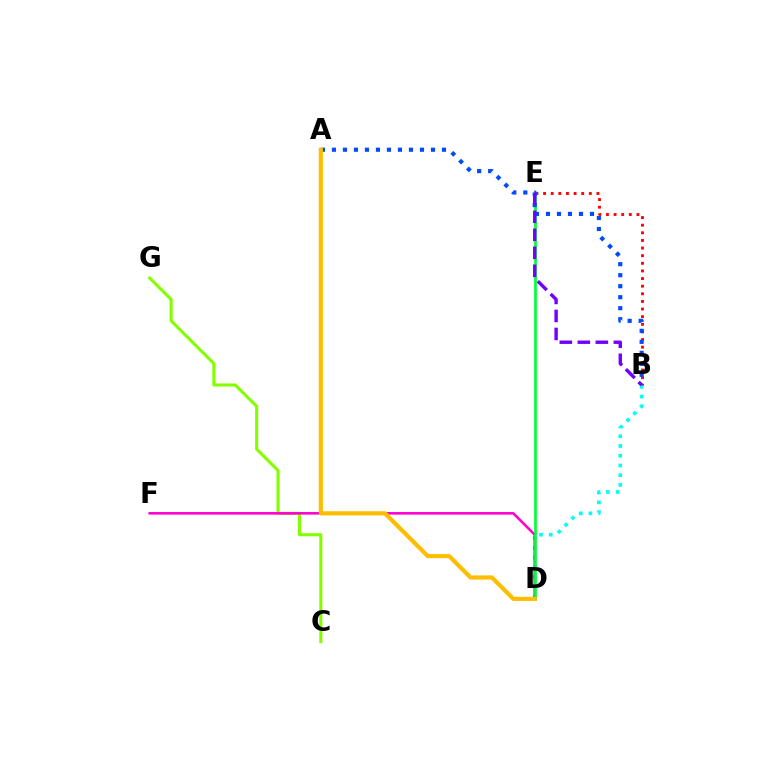{('B', 'D'): [{'color': '#00fff6', 'line_style': 'dotted', 'thickness': 2.64}], ('C', 'G'): [{'color': '#84ff00', 'line_style': 'solid', 'thickness': 2.24}], ('B', 'E'): [{'color': '#ff0000', 'line_style': 'dotted', 'thickness': 2.07}, {'color': '#7200ff', 'line_style': 'dashed', 'thickness': 2.45}], ('D', 'F'): [{'color': '#ff00cf', 'line_style': 'solid', 'thickness': 1.86}], ('D', 'E'): [{'color': '#00ff39', 'line_style': 'solid', 'thickness': 1.95}], ('A', 'B'): [{'color': '#004bff', 'line_style': 'dotted', 'thickness': 2.99}], ('A', 'D'): [{'color': '#ffbd00', 'line_style': 'solid', 'thickness': 2.99}]}